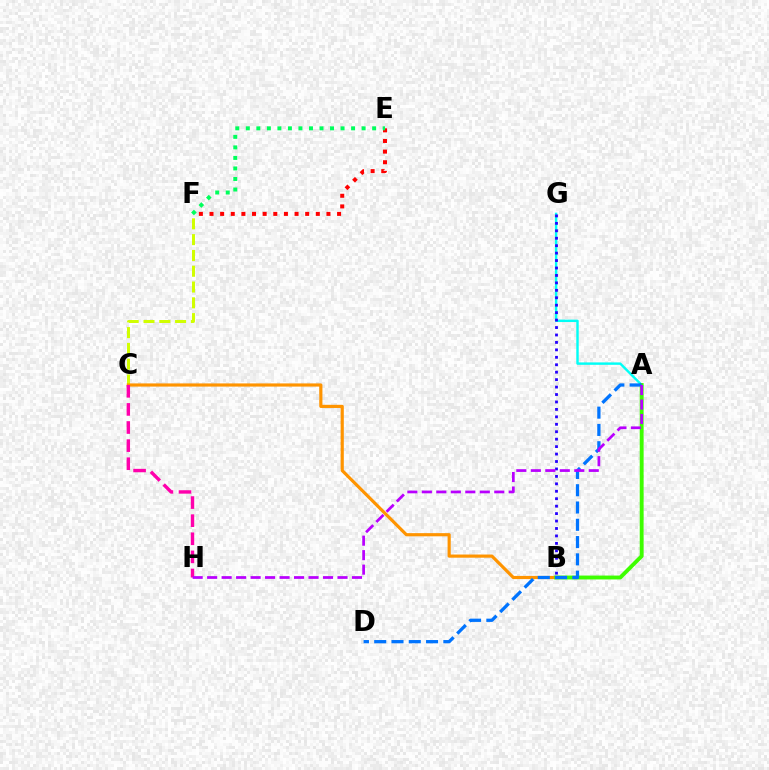{('E', 'F'): [{'color': '#ff0000', 'line_style': 'dotted', 'thickness': 2.89}, {'color': '#00ff5c', 'line_style': 'dotted', 'thickness': 2.86}], ('A', 'G'): [{'color': '#00fff6', 'line_style': 'solid', 'thickness': 1.74}], ('C', 'F'): [{'color': '#d1ff00', 'line_style': 'dashed', 'thickness': 2.15}], ('B', 'G'): [{'color': '#2500ff', 'line_style': 'dotted', 'thickness': 2.02}], ('B', 'C'): [{'color': '#ff9400', 'line_style': 'solid', 'thickness': 2.28}], ('A', 'B'): [{'color': '#3dff00', 'line_style': 'solid', 'thickness': 2.8}], ('A', 'D'): [{'color': '#0074ff', 'line_style': 'dashed', 'thickness': 2.35}], ('C', 'H'): [{'color': '#ff00ac', 'line_style': 'dashed', 'thickness': 2.46}], ('A', 'H'): [{'color': '#b900ff', 'line_style': 'dashed', 'thickness': 1.97}]}